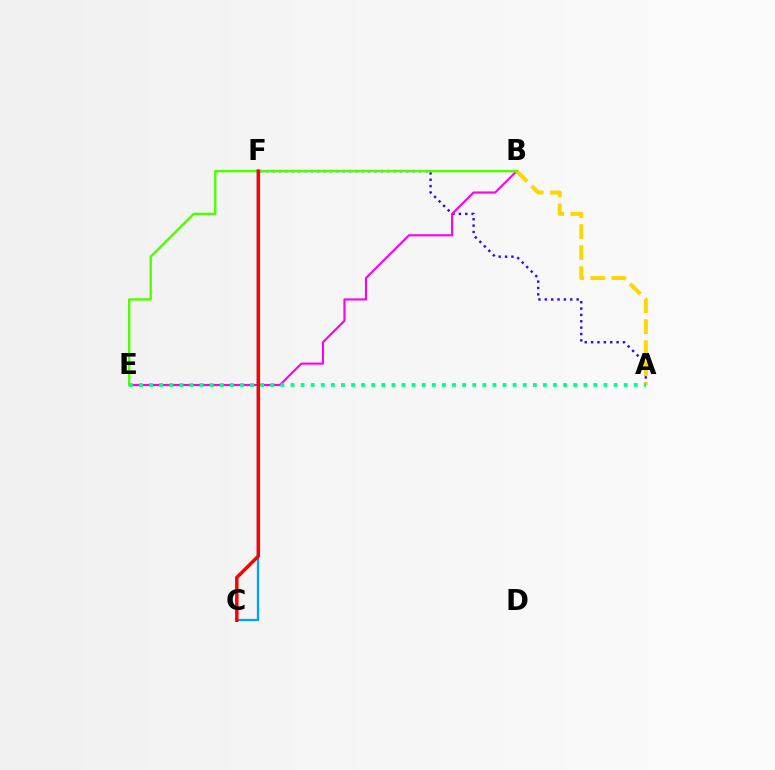{('A', 'F'): [{'color': '#3700ff', 'line_style': 'dotted', 'thickness': 1.73}], ('B', 'E'): [{'color': '#ff00ed', 'line_style': 'solid', 'thickness': 1.52}, {'color': '#4fff00', 'line_style': 'solid', 'thickness': 1.71}], ('A', 'B'): [{'color': '#ffd500', 'line_style': 'dashed', 'thickness': 2.86}], ('C', 'F'): [{'color': '#009eff', 'line_style': 'solid', 'thickness': 1.65}, {'color': '#ff0000', 'line_style': 'solid', 'thickness': 2.5}], ('A', 'E'): [{'color': '#00ff86', 'line_style': 'dotted', 'thickness': 2.74}]}